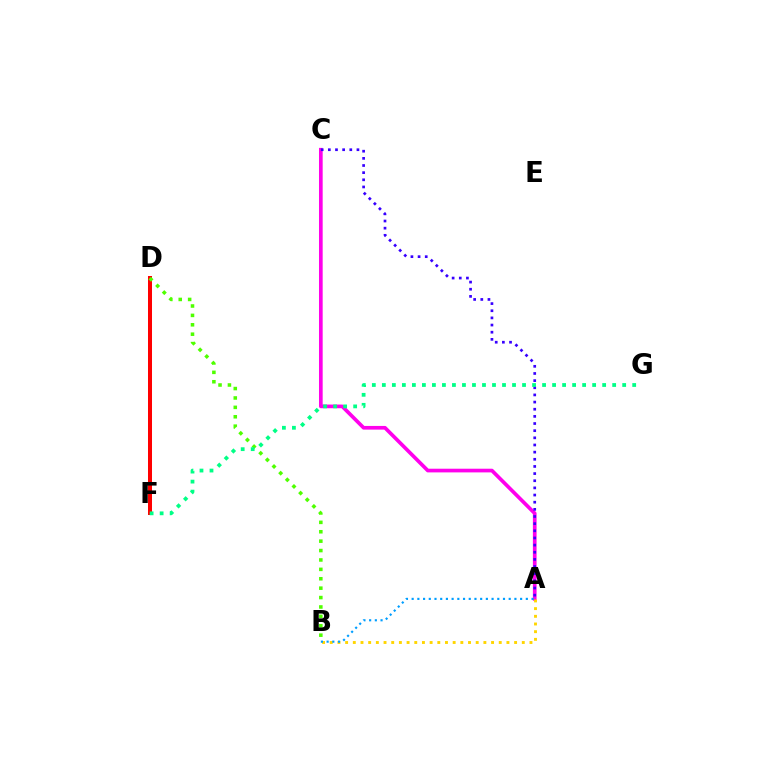{('A', 'C'): [{'color': '#ff00ed', 'line_style': 'solid', 'thickness': 2.65}, {'color': '#3700ff', 'line_style': 'dotted', 'thickness': 1.94}], ('D', 'F'): [{'color': '#ff0000', 'line_style': 'solid', 'thickness': 2.89}], ('A', 'B'): [{'color': '#ffd500', 'line_style': 'dotted', 'thickness': 2.09}, {'color': '#009eff', 'line_style': 'dotted', 'thickness': 1.55}], ('B', 'D'): [{'color': '#4fff00', 'line_style': 'dotted', 'thickness': 2.55}], ('F', 'G'): [{'color': '#00ff86', 'line_style': 'dotted', 'thickness': 2.72}]}